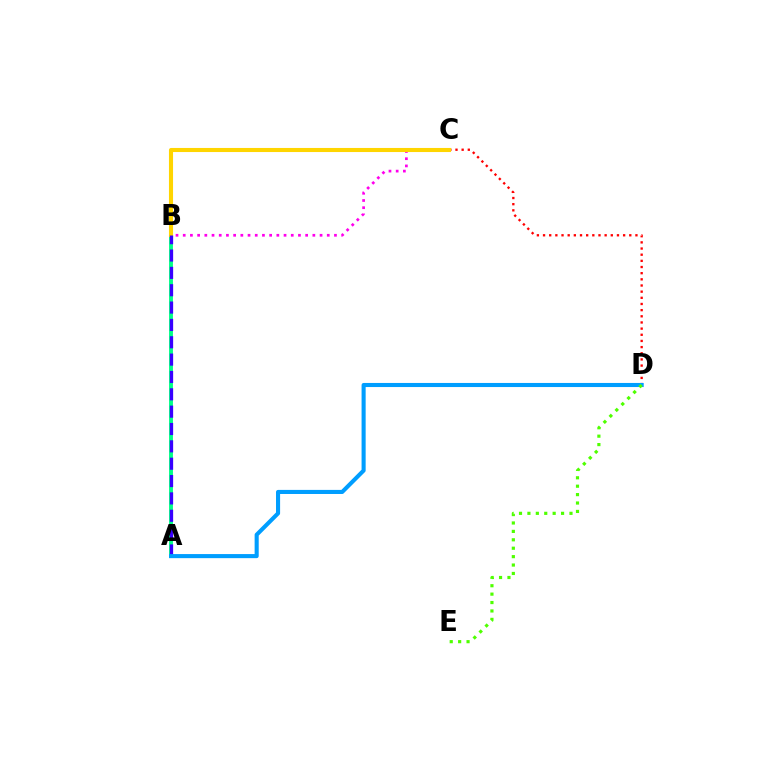{('A', 'B'): [{'color': '#00ff86', 'line_style': 'solid', 'thickness': 2.8}, {'color': '#3700ff', 'line_style': 'dashed', 'thickness': 2.36}], ('B', 'C'): [{'color': '#ff00ed', 'line_style': 'dotted', 'thickness': 1.96}, {'color': '#ffd500', 'line_style': 'solid', 'thickness': 2.95}], ('C', 'D'): [{'color': '#ff0000', 'line_style': 'dotted', 'thickness': 1.67}], ('A', 'D'): [{'color': '#009eff', 'line_style': 'solid', 'thickness': 2.94}], ('D', 'E'): [{'color': '#4fff00', 'line_style': 'dotted', 'thickness': 2.29}]}